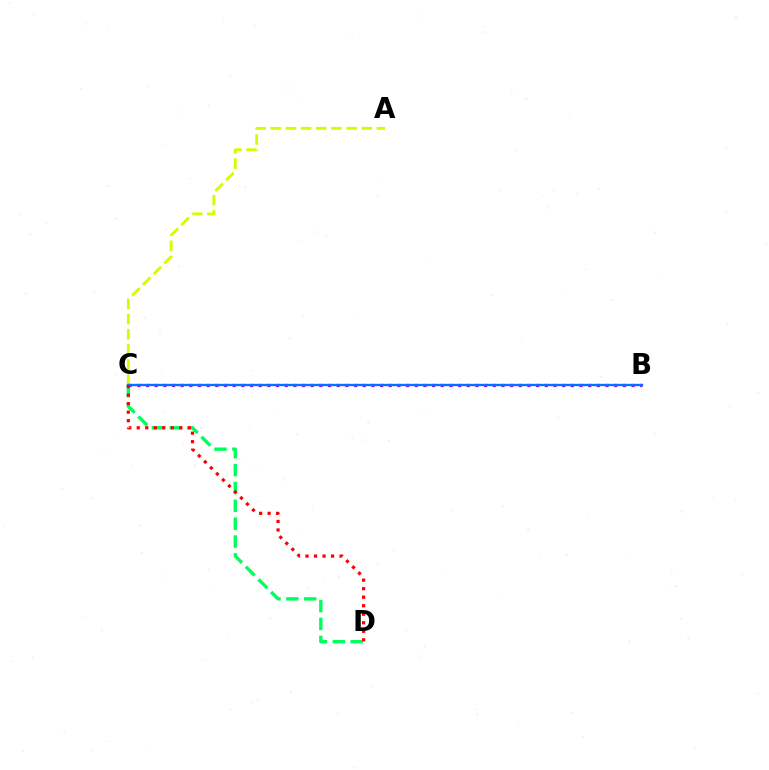{('A', 'C'): [{'color': '#d1ff00', 'line_style': 'dashed', 'thickness': 2.06}], ('C', 'D'): [{'color': '#00ff5c', 'line_style': 'dashed', 'thickness': 2.43}, {'color': '#ff0000', 'line_style': 'dotted', 'thickness': 2.31}], ('B', 'C'): [{'color': '#b900ff', 'line_style': 'dotted', 'thickness': 2.36}, {'color': '#0074ff', 'line_style': 'solid', 'thickness': 1.69}]}